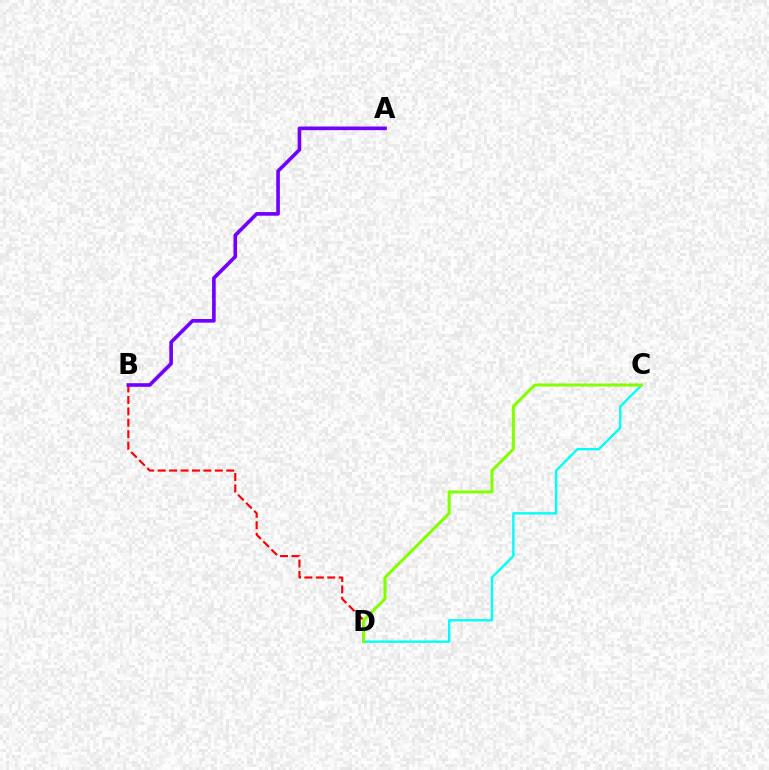{('C', 'D'): [{'color': '#00fff6', 'line_style': 'solid', 'thickness': 1.7}, {'color': '#84ff00', 'line_style': 'solid', 'thickness': 2.18}], ('B', 'D'): [{'color': '#ff0000', 'line_style': 'dashed', 'thickness': 1.55}], ('A', 'B'): [{'color': '#7200ff', 'line_style': 'solid', 'thickness': 2.62}]}